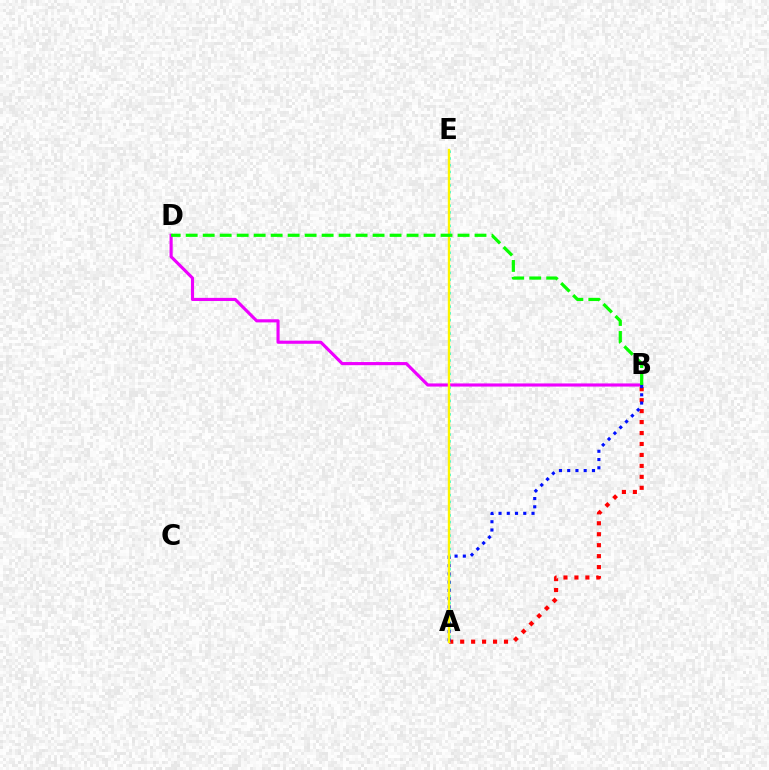{('A', 'B'): [{'color': '#ff0000', 'line_style': 'dotted', 'thickness': 2.98}, {'color': '#0010ff', 'line_style': 'dotted', 'thickness': 2.24}], ('B', 'D'): [{'color': '#ee00ff', 'line_style': 'solid', 'thickness': 2.26}, {'color': '#08ff00', 'line_style': 'dashed', 'thickness': 2.31}], ('A', 'E'): [{'color': '#00fff6', 'line_style': 'dotted', 'thickness': 1.83}, {'color': '#fcf500', 'line_style': 'solid', 'thickness': 1.72}]}